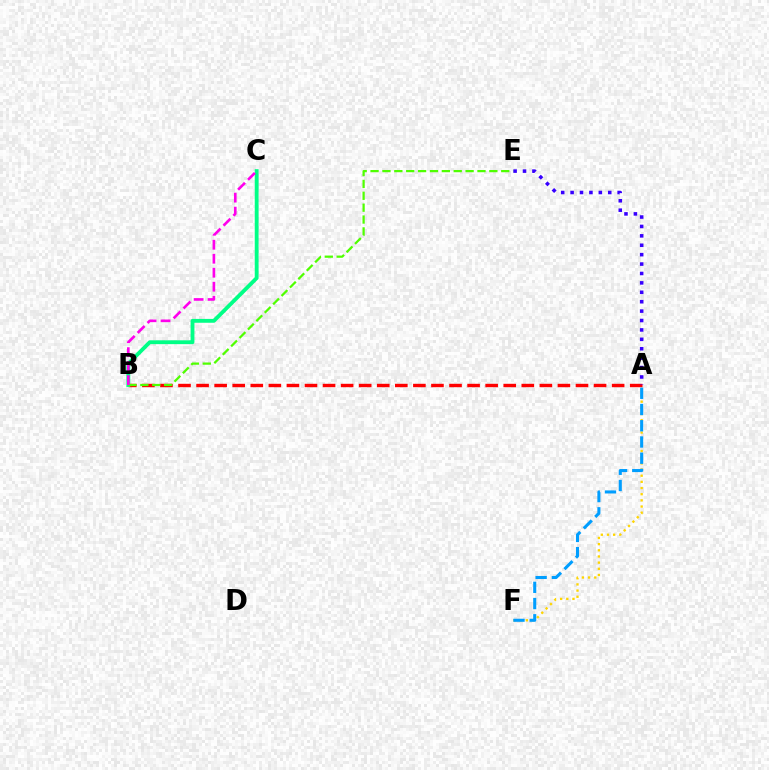{('A', 'B'): [{'color': '#ff0000', 'line_style': 'dashed', 'thickness': 2.45}], ('B', 'C'): [{'color': '#00ff86', 'line_style': 'solid', 'thickness': 2.77}, {'color': '#ff00ed', 'line_style': 'dashed', 'thickness': 1.9}], ('A', 'F'): [{'color': '#ffd500', 'line_style': 'dotted', 'thickness': 1.68}, {'color': '#009eff', 'line_style': 'dashed', 'thickness': 2.2}], ('B', 'E'): [{'color': '#4fff00', 'line_style': 'dashed', 'thickness': 1.61}], ('A', 'E'): [{'color': '#3700ff', 'line_style': 'dotted', 'thickness': 2.56}]}